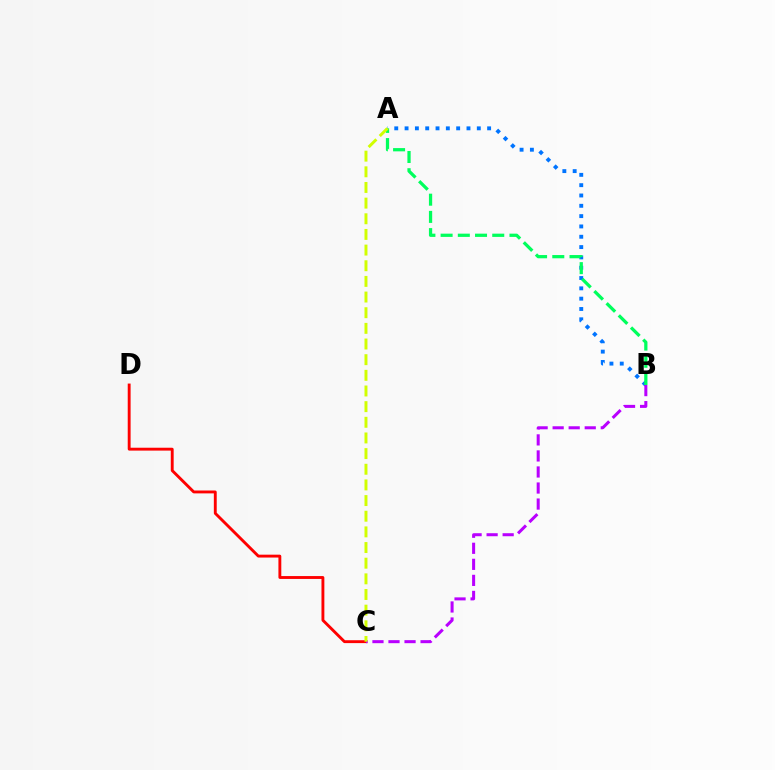{('C', 'D'): [{'color': '#ff0000', 'line_style': 'solid', 'thickness': 2.07}], ('A', 'B'): [{'color': '#0074ff', 'line_style': 'dotted', 'thickness': 2.8}, {'color': '#00ff5c', 'line_style': 'dashed', 'thickness': 2.34}], ('B', 'C'): [{'color': '#b900ff', 'line_style': 'dashed', 'thickness': 2.18}], ('A', 'C'): [{'color': '#d1ff00', 'line_style': 'dashed', 'thickness': 2.13}]}